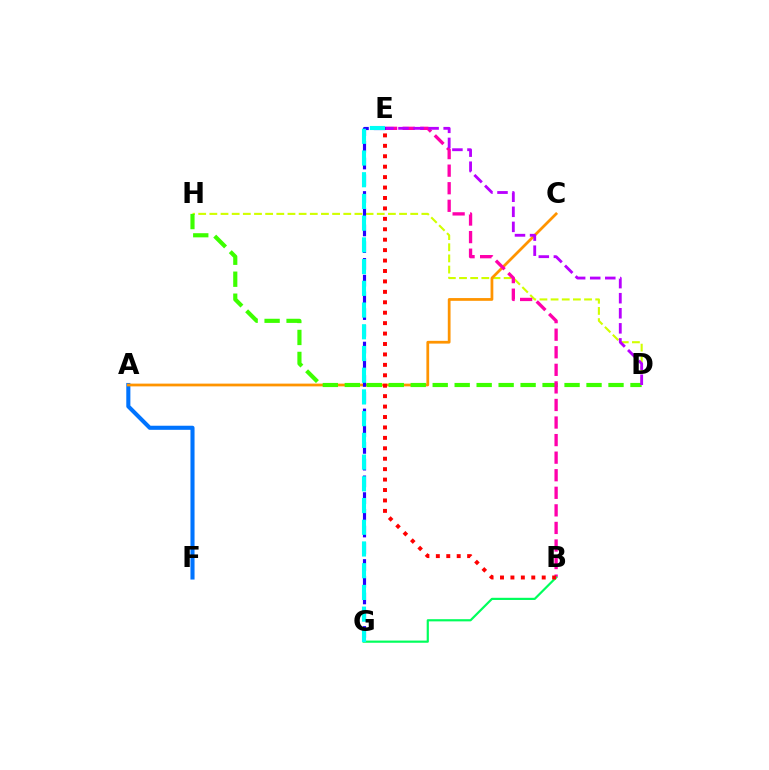{('A', 'F'): [{'color': '#0074ff', 'line_style': 'solid', 'thickness': 2.94}], ('D', 'H'): [{'color': '#d1ff00', 'line_style': 'dashed', 'thickness': 1.52}, {'color': '#3dff00', 'line_style': 'dashed', 'thickness': 2.99}], ('A', 'C'): [{'color': '#ff9400', 'line_style': 'solid', 'thickness': 1.98}], ('B', 'E'): [{'color': '#ff00ac', 'line_style': 'dashed', 'thickness': 2.39}, {'color': '#ff0000', 'line_style': 'dotted', 'thickness': 2.83}], ('B', 'G'): [{'color': '#00ff5c', 'line_style': 'solid', 'thickness': 1.57}], ('D', 'E'): [{'color': '#b900ff', 'line_style': 'dashed', 'thickness': 2.05}], ('E', 'G'): [{'color': '#2500ff', 'line_style': 'dashed', 'thickness': 2.27}, {'color': '#00fff6', 'line_style': 'dashed', 'thickness': 2.95}]}